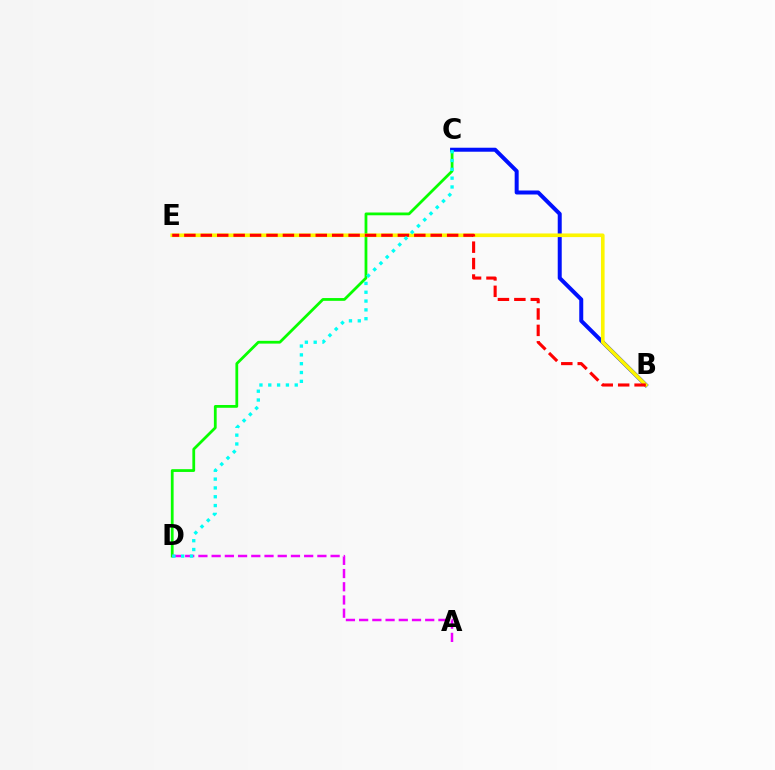{('C', 'D'): [{'color': '#08ff00', 'line_style': 'solid', 'thickness': 2.0}, {'color': '#00fff6', 'line_style': 'dotted', 'thickness': 2.4}], ('B', 'C'): [{'color': '#0010ff', 'line_style': 'solid', 'thickness': 2.88}], ('A', 'D'): [{'color': '#ee00ff', 'line_style': 'dashed', 'thickness': 1.8}], ('B', 'E'): [{'color': '#fcf500', 'line_style': 'solid', 'thickness': 2.62}, {'color': '#ff0000', 'line_style': 'dashed', 'thickness': 2.23}]}